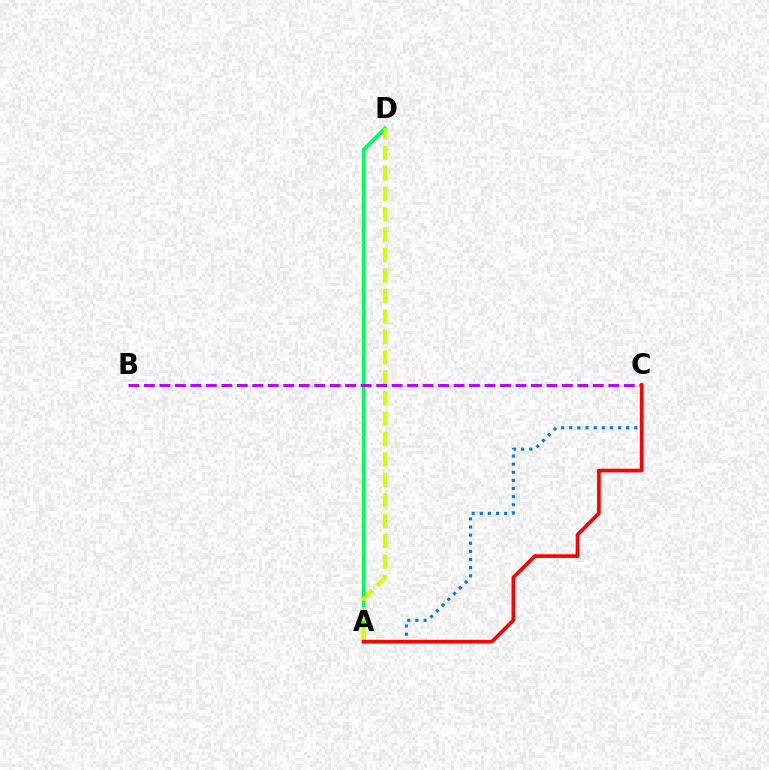{('A', 'D'): [{'color': '#00ff5c', 'line_style': 'solid', 'thickness': 2.62}, {'color': '#d1ff00', 'line_style': 'dashed', 'thickness': 2.78}], ('A', 'C'): [{'color': '#0074ff', 'line_style': 'dotted', 'thickness': 2.21}, {'color': '#ff0000', 'line_style': 'solid', 'thickness': 2.63}], ('B', 'C'): [{'color': '#b900ff', 'line_style': 'dashed', 'thickness': 2.1}]}